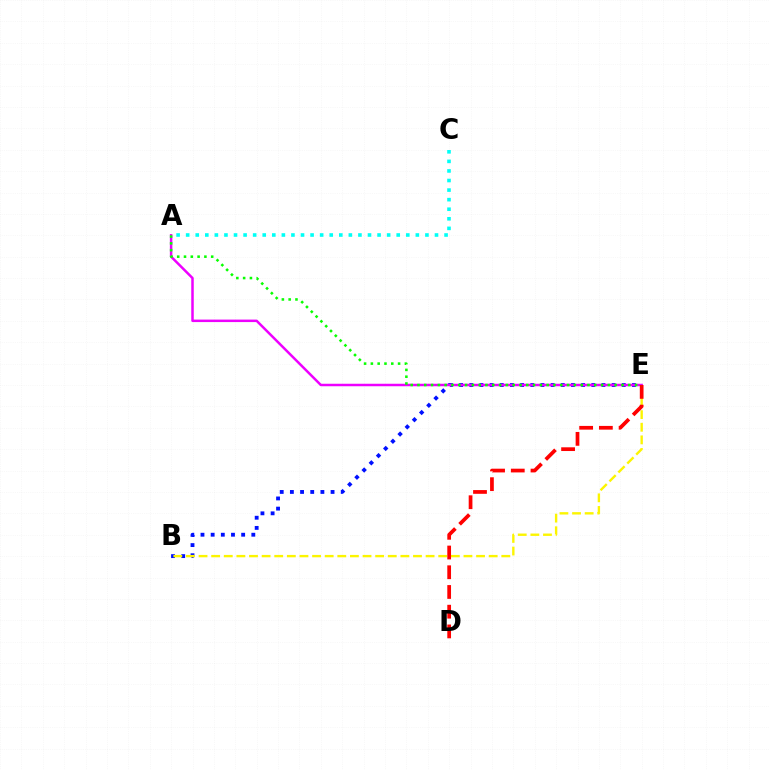{('B', 'E'): [{'color': '#0010ff', 'line_style': 'dotted', 'thickness': 2.76}, {'color': '#fcf500', 'line_style': 'dashed', 'thickness': 1.71}], ('A', 'E'): [{'color': '#ee00ff', 'line_style': 'solid', 'thickness': 1.79}, {'color': '#08ff00', 'line_style': 'dotted', 'thickness': 1.85}], ('D', 'E'): [{'color': '#ff0000', 'line_style': 'dashed', 'thickness': 2.68}], ('A', 'C'): [{'color': '#00fff6', 'line_style': 'dotted', 'thickness': 2.6}]}